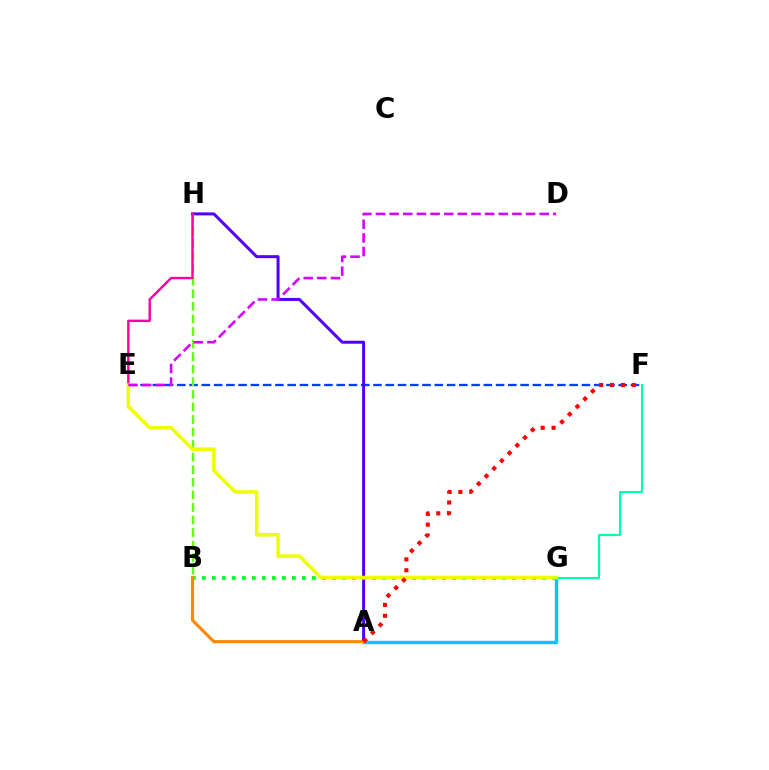{('A', 'G'): [{'color': '#00c7ff', 'line_style': 'solid', 'thickness': 2.44}], ('E', 'F'): [{'color': '#003fff', 'line_style': 'dashed', 'thickness': 1.67}], ('A', 'H'): [{'color': '#4f00ff', 'line_style': 'solid', 'thickness': 2.16}], ('B', 'H'): [{'color': '#66ff00', 'line_style': 'dashed', 'thickness': 1.71}], ('E', 'H'): [{'color': '#ff00a0', 'line_style': 'solid', 'thickness': 1.74}], ('B', 'G'): [{'color': '#00ff27', 'line_style': 'dotted', 'thickness': 2.72}], ('F', 'G'): [{'color': '#00ffaf', 'line_style': 'solid', 'thickness': 1.55}], ('E', 'G'): [{'color': '#eeff00', 'line_style': 'solid', 'thickness': 2.53}], ('A', 'B'): [{'color': '#ff8800', 'line_style': 'solid', 'thickness': 2.24}], ('A', 'F'): [{'color': '#ff0000', 'line_style': 'dotted', 'thickness': 2.96}], ('D', 'E'): [{'color': '#d600ff', 'line_style': 'dashed', 'thickness': 1.85}]}